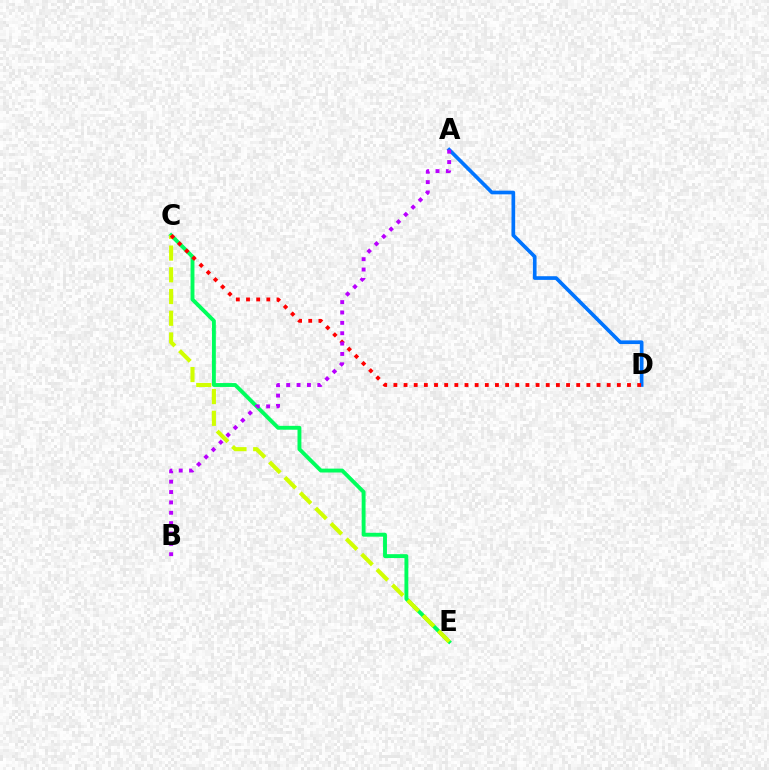{('C', 'E'): [{'color': '#00ff5c', 'line_style': 'solid', 'thickness': 2.8}, {'color': '#d1ff00', 'line_style': 'dashed', 'thickness': 2.95}], ('A', 'D'): [{'color': '#0074ff', 'line_style': 'solid', 'thickness': 2.65}], ('C', 'D'): [{'color': '#ff0000', 'line_style': 'dotted', 'thickness': 2.76}], ('A', 'B'): [{'color': '#b900ff', 'line_style': 'dotted', 'thickness': 2.82}]}